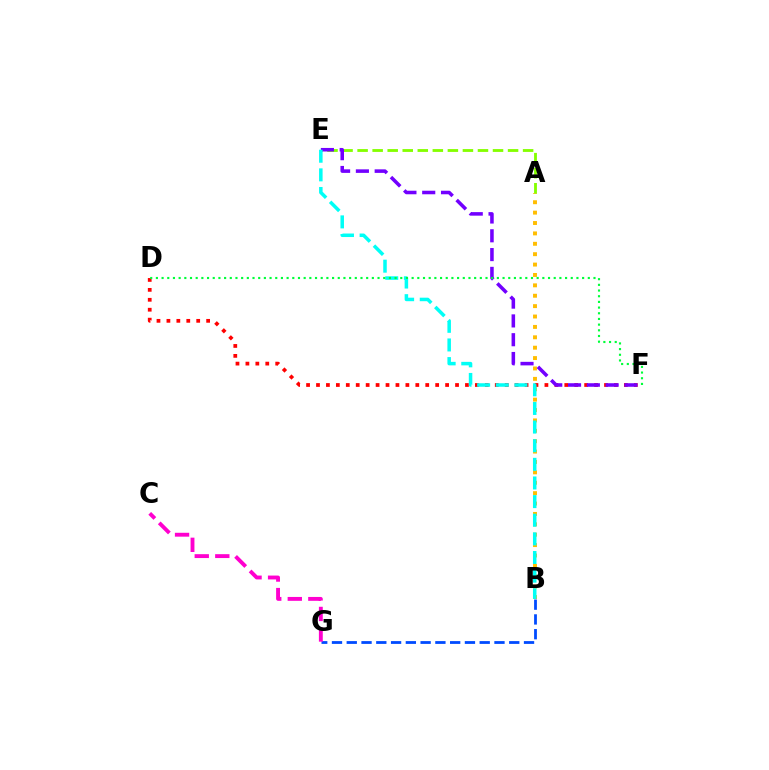{('A', 'B'): [{'color': '#ffbd00', 'line_style': 'dotted', 'thickness': 2.82}], ('D', 'F'): [{'color': '#ff0000', 'line_style': 'dotted', 'thickness': 2.7}, {'color': '#00ff39', 'line_style': 'dotted', 'thickness': 1.54}], ('A', 'E'): [{'color': '#84ff00', 'line_style': 'dashed', 'thickness': 2.04}], ('E', 'F'): [{'color': '#7200ff', 'line_style': 'dashed', 'thickness': 2.55}], ('B', 'E'): [{'color': '#00fff6', 'line_style': 'dashed', 'thickness': 2.53}], ('B', 'G'): [{'color': '#004bff', 'line_style': 'dashed', 'thickness': 2.01}], ('C', 'G'): [{'color': '#ff00cf', 'line_style': 'dashed', 'thickness': 2.79}]}